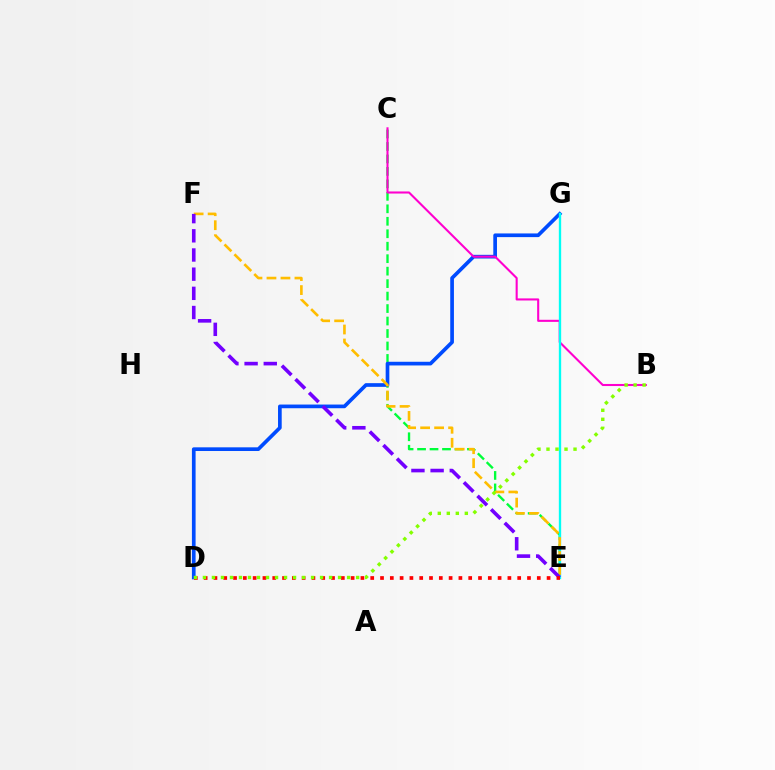{('C', 'E'): [{'color': '#00ff39', 'line_style': 'dashed', 'thickness': 1.69}], ('D', 'G'): [{'color': '#004bff', 'line_style': 'solid', 'thickness': 2.65}], ('B', 'C'): [{'color': '#ff00cf', 'line_style': 'solid', 'thickness': 1.5}], ('E', 'G'): [{'color': '#00fff6', 'line_style': 'solid', 'thickness': 1.69}], ('E', 'F'): [{'color': '#ffbd00', 'line_style': 'dashed', 'thickness': 1.9}, {'color': '#7200ff', 'line_style': 'dashed', 'thickness': 2.6}], ('D', 'E'): [{'color': '#ff0000', 'line_style': 'dotted', 'thickness': 2.66}], ('B', 'D'): [{'color': '#84ff00', 'line_style': 'dotted', 'thickness': 2.45}]}